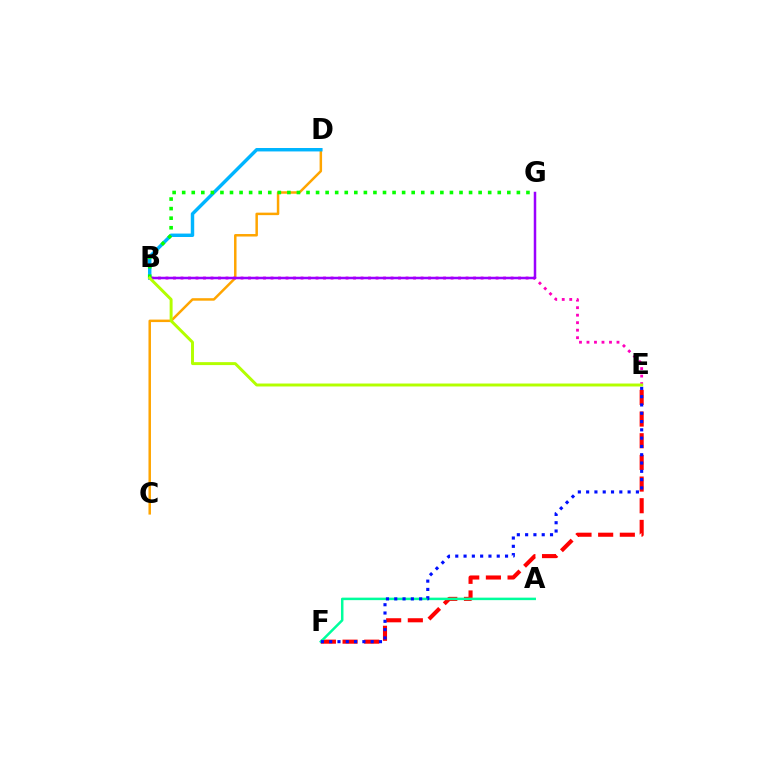{('C', 'D'): [{'color': '#ffa500', 'line_style': 'solid', 'thickness': 1.79}], ('B', 'D'): [{'color': '#00b5ff', 'line_style': 'solid', 'thickness': 2.47}], ('B', 'E'): [{'color': '#ff00bd', 'line_style': 'dotted', 'thickness': 2.04}, {'color': '#b3ff00', 'line_style': 'solid', 'thickness': 2.13}], ('E', 'F'): [{'color': '#ff0000', 'line_style': 'dashed', 'thickness': 2.94}, {'color': '#0010ff', 'line_style': 'dotted', 'thickness': 2.25}], ('A', 'F'): [{'color': '#00ff9d', 'line_style': 'solid', 'thickness': 1.8}], ('B', 'G'): [{'color': '#9b00ff', 'line_style': 'solid', 'thickness': 1.8}, {'color': '#08ff00', 'line_style': 'dotted', 'thickness': 2.6}]}